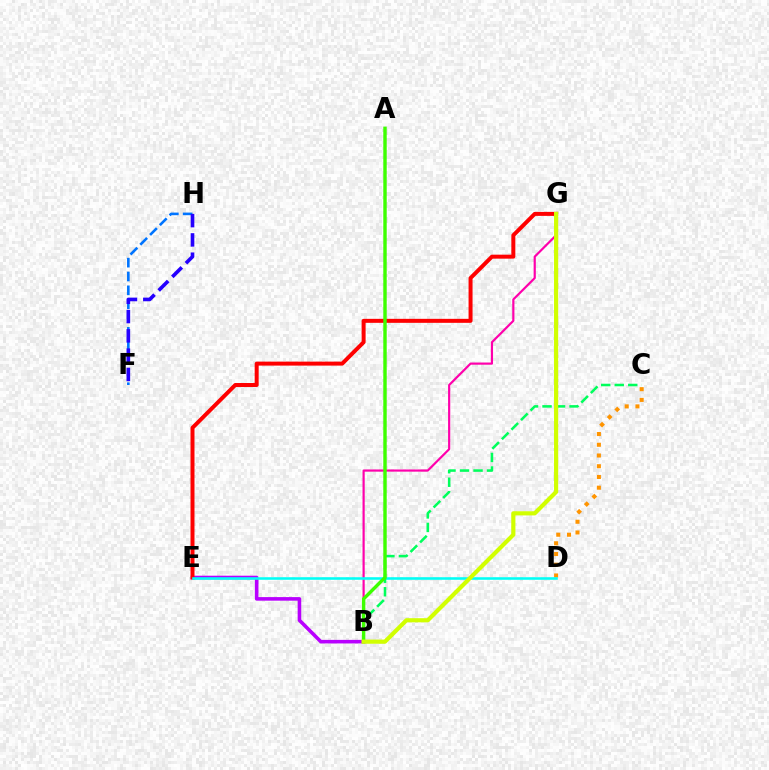{('B', 'E'): [{'color': '#b900ff', 'line_style': 'solid', 'thickness': 2.57}], ('E', 'G'): [{'color': '#ff0000', 'line_style': 'solid', 'thickness': 2.87}], ('B', 'G'): [{'color': '#ff00ac', 'line_style': 'solid', 'thickness': 1.57}, {'color': '#d1ff00', 'line_style': 'solid', 'thickness': 3.0}], ('F', 'H'): [{'color': '#0074ff', 'line_style': 'dashed', 'thickness': 1.88}, {'color': '#2500ff', 'line_style': 'dashed', 'thickness': 2.62}], ('C', 'D'): [{'color': '#ff9400', 'line_style': 'dotted', 'thickness': 2.92}], ('D', 'E'): [{'color': '#00fff6', 'line_style': 'solid', 'thickness': 1.85}], ('B', 'C'): [{'color': '#00ff5c', 'line_style': 'dashed', 'thickness': 1.84}], ('A', 'B'): [{'color': '#3dff00', 'line_style': 'solid', 'thickness': 2.46}]}